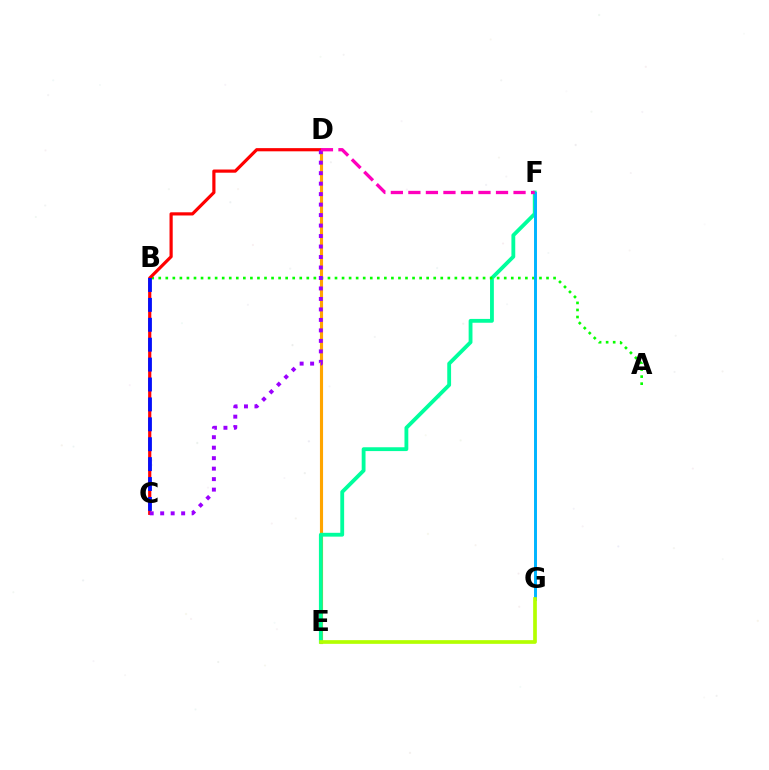{('D', 'E'): [{'color': '#ffa500', 'line_style': 'solid', 'thickness': 2.26}], ('E', 'F'): [{'color': '#00ff9d', 'line_style': 'solid', 'thickness': 2.76}], ('A', 'B'): [{'color': '#08ff00', 'line_style': 'dotted', 'thickness': 1.92}], ('F', 'G'): [{'color': '#00b5ff', 'line_style': 'solid', 'thickness': 2.13}], ('E', 'G'): [{'color': '#b3ff00', 'line_style': 'solid', 'thickness': 2.65}], ('C', 'D'): [{'color': '#ff0000', 'line_style': 'solid', 'thickness': 2.29}, {'color': '#9b00ff', 'line_style': 'dotted', 'thickness': 2.85}], ('B', 'C'): [{'color': '#0010ff', 'line_style': 'dashed', 'thickness': 2.7}], ('D', 'F'): [{'color': '#ff00bd', 'line_style': 'dashed', 'thickness': 2.38}]}